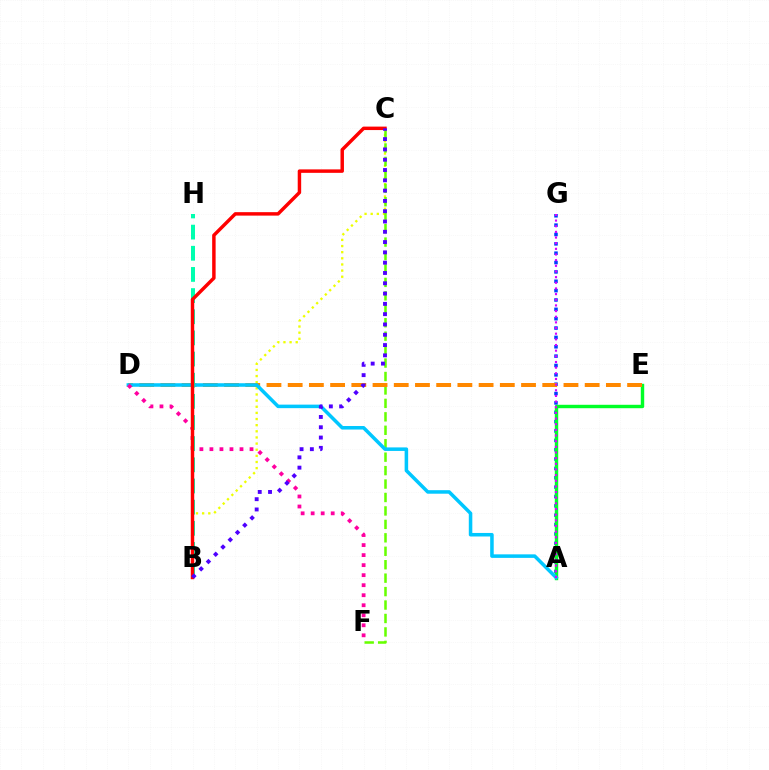{('A', 'G'): [{'color': '#003fff', 'line_style': 'dotted', 'thickness': 2.54}, {'color': '#d600ff', 'line_style': 'dotted', 'thickness': 1.54}], ('B', 'C'): [{'color': '#eeff00', 'line_style': 'dotted', 'thickness': 1.67}, {'color': '#ff0000', 'line_style': 'solid', 'thickness': 2.49}, {'color': '#4f00ff', 'line_style': 'dotted', 'thickness': 2.8}], ('C', 'F'): [{'color': '#66ff00', 'line_style': 'dashed', 'thickness': 1.83}], ('A', 'E'): [{'color': '#00ff27', 'line_style': 'solid', 'thickness': 2.46}], ('D', 'E'): [{'color': '#ff8800', 'line_style': 'dashed', 'thickness': 2.88}], ('A', 'D'): [{'color': '#00c7ff', 'line_style': 'solid', 'thickness': 2.54}], ('D', 'F'): [{'color': '#ff00a0', 'line_style': 'dotted', 'thickness': 2.72}], ('B', 'H'): [{'color': '#00ffaf', 'line_style': 'dashed', 'thickness': 2.87}]}